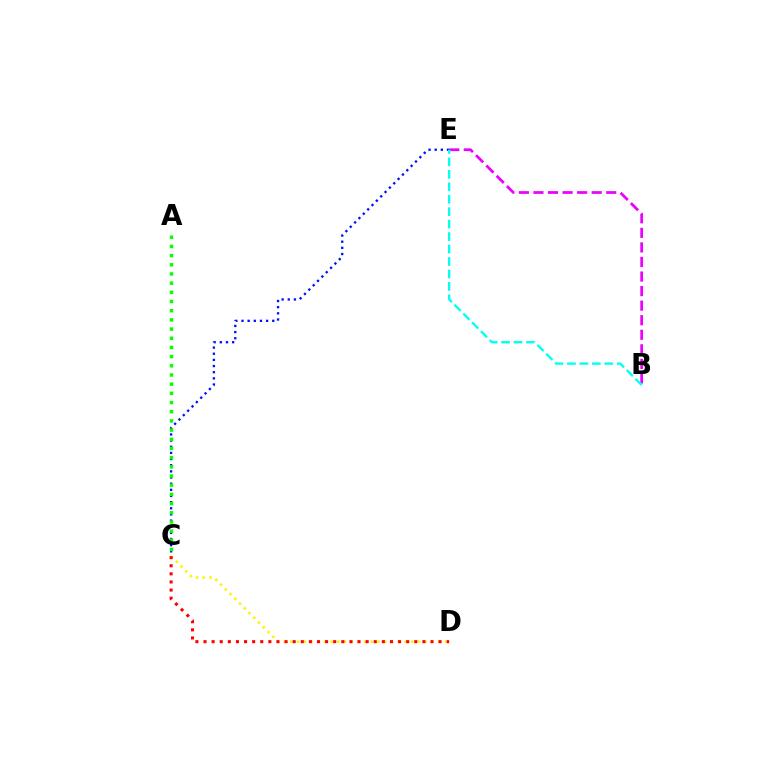{('B', 'E'): [{'color': '#ee00ff', 'line_style': 'dashed', 'thickness': 1.98}, {'color': '#00fff6', 'line_style': 'dashed', 'thickness': 1.69}], ('C', 'E'): [{'color': '#0010ff', 'line_style': 'dotted', 'thickness': 1.67}], ('C', 'D'): [{'color': '#fcf500', 'line_style': 'dotted', 'thickness': 1.82}, {'color': '#ff0000', 'line_style': 'dotted', 'thickness': 2.2}], ('A', 'C'): [{'color': '#08ff00', 'line_style': 'dotted', 'thickness': 2.5}]}